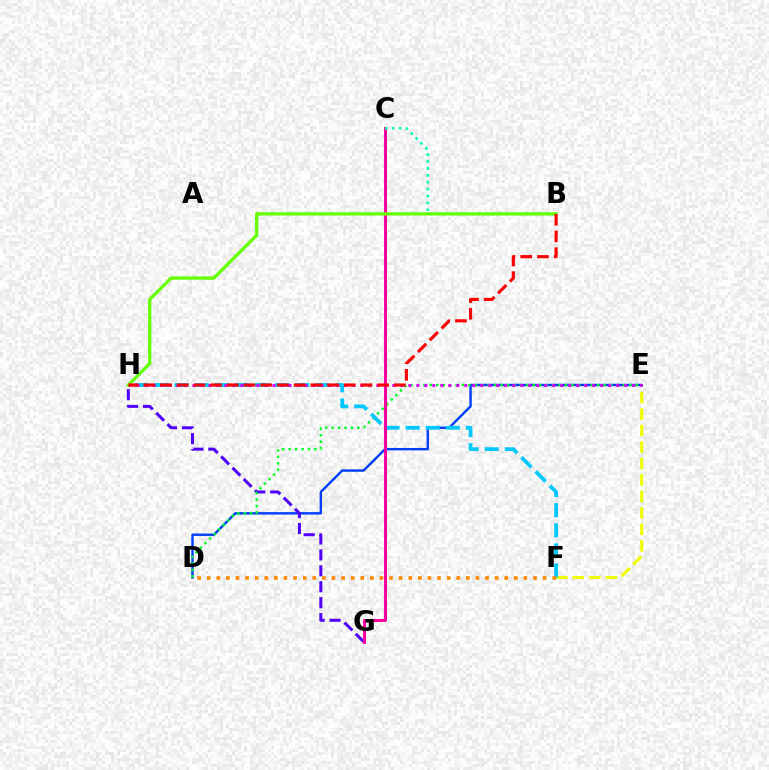{('E', 'F'): [{'color': '#eeff00', 'line_style': 'dashed', 'thickness': 2.24}], ('D', 'E'): [{'color': '#003fff', 'line_style': 'solid', 'thickness': 1.74}, {'color': '#00ff27', 'line_style': 'dotted', 'thickness': 1.75}], ('G', 'H'): [{'color': '#4f00ff', 'line_style': 'dashed', 'thickness': 2.16}], ('F', 'H'): [{'color': '#00c7ff', 'line_style': 'dashed', 'thickness': 2.73}], ('C', 'G'): [{'color': '#ff00a0', 'line_style': 'solid', 'thickness': 2.17}], ('B', 'C'): [{'color': '#00ffaf', 'line_style': 'dotted', 'thickness': 1.88}], ('E', 'H'): [{'color': '#d600ff', 'line_style': 'dotted', 'thickness': 2.17}], ('B', 'H'): [{'color': '#66ff00', 'line_style': 'solid', 'thickness': 2.38}, {'color': '#ff0000', 'line_style': 'dashed', 'thickness': 2.27}], ('D', 'F'): [{'color': '#ff8800', 'line_style': 'dotted', 'thickness': 2.61}]}